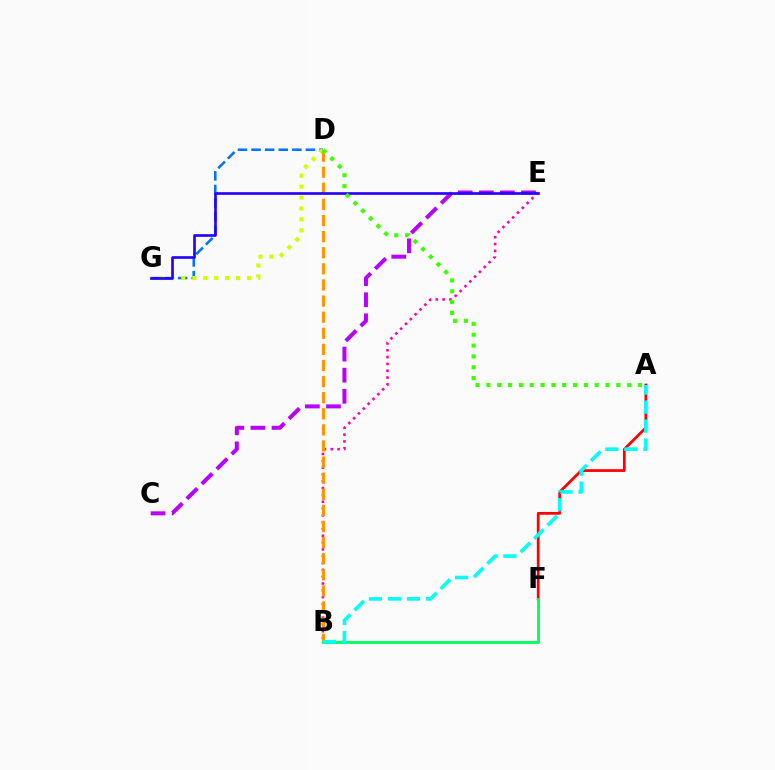{('D', 'G'): [{'color': '#0074ff', 'line_style': 'dashed', 'thickness': 1.85}, {'color': '#d1ff00', 'line_style': 'dotted', 'thickness': 2.97}], ('A', 'F'): [{'color': '#ff0000', 'line_style': 'solid', 'thickness': 1.97}], ('B', 'E'): [{'color': '#ff00ac', 'line_style': 'dotted', 'thickness': 1.85}], ('C', 'E'): [{'color': '#b900ff', 'line_style': 'dashed', 'thickness': 2.87}], ('B', 'D'): [{'color': '#ff9400', 'line_style': 'dashed', 'thickness': 2.19}], ('E', 'G'): [{'color': '#2500ff', 'line_style': 'solid', 'thickness': 1.9}], ('B', 'F'): [{'color': '#00ff5c', 'line_style': 'solid', 'thickness': 2.06}], ('A', 'B'): [{'color': '#00fff6', 'line_style': 'dashed', 'thickness': 2.58}], ('A', 'D'): [{'color': '#3dff00', 'line_style': 'dotted', 'thickness': 2.94}]}